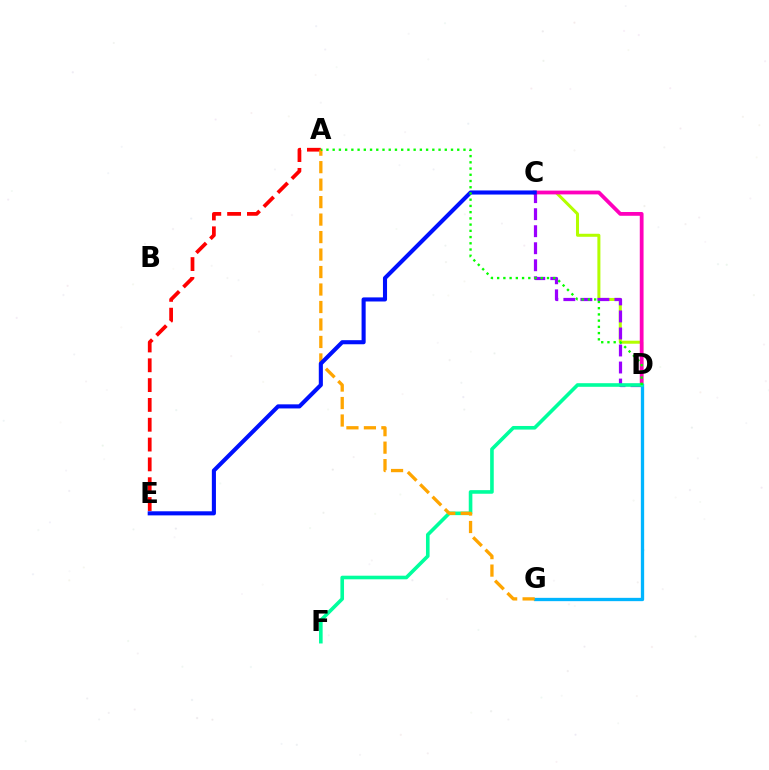{('C', 'D'): [{'color': '#b3ff00', 'line_style': 'solid', 'thickness': 2.17}, {'color': '#9b00ff', 'line_style': 'dashed', 'thickness': 2.31}, {'color': '#ff00bd', 'line_style': 'solid', 'thickness': 2.73}], ('A', 'E'): [{'color': '#ff0000', 'line_style': 'dashed', 'thickness': 2.69}], ('D', 'G'): [{'color': '#00b5ff', 'line_style': 'solid', 'thickness': 2.38}], ('D', 'F'): [{'color': '#00ff9d', 'line_style': 'solid', 'thickness': 2.6}], ('A', 'G'): [{'color': '#ffa500', 'line_style': 'dashed', 'thickness': 2.37}], ('C', 'E'): [{'color': '#0010ff', 'line_style': 'solid', 'thickness': 2.94}], ('A', 'D'): [{'color': '#08ff00', 'line_style': 'dotted', 'thickness': 1.69}]}